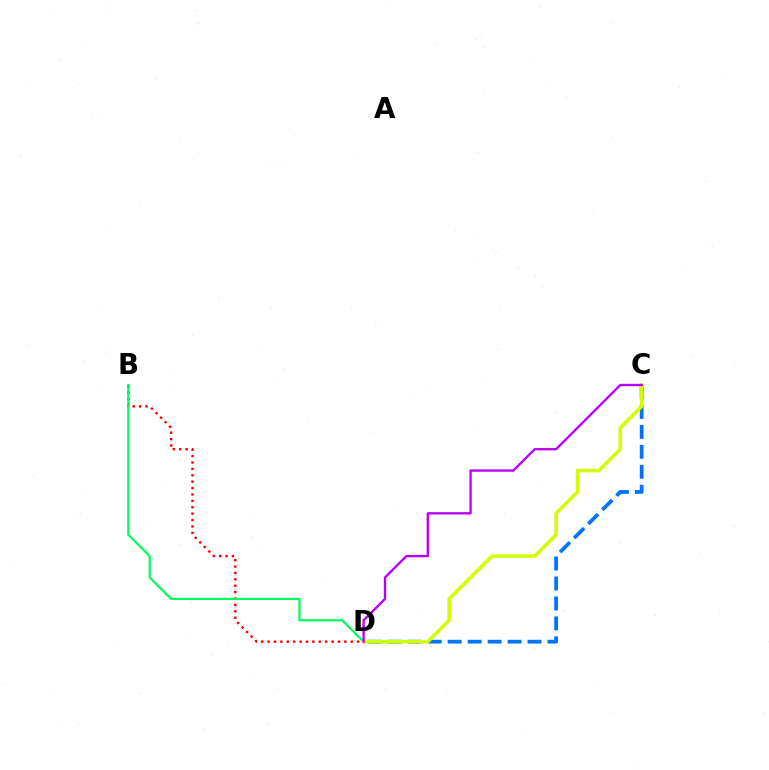{('B', 'D'): [{'color': '#ff0000', 'line_style': 'dotted', 'thickness': 1.74}, {'color': '#00ff5c', 'line_style': 'solid', 'thickness': 1.6}], ('C', 'D'): [{'color': '#0074ff', 'line_style': 'dashed', 'thickness': 2.71}, {'color': '#d1ff00', 'line_style': 'solid', 'thickness': 2.53}, {'color': '#b900ff', 'line_style': 'solid', 'thickness': 1.7}]}